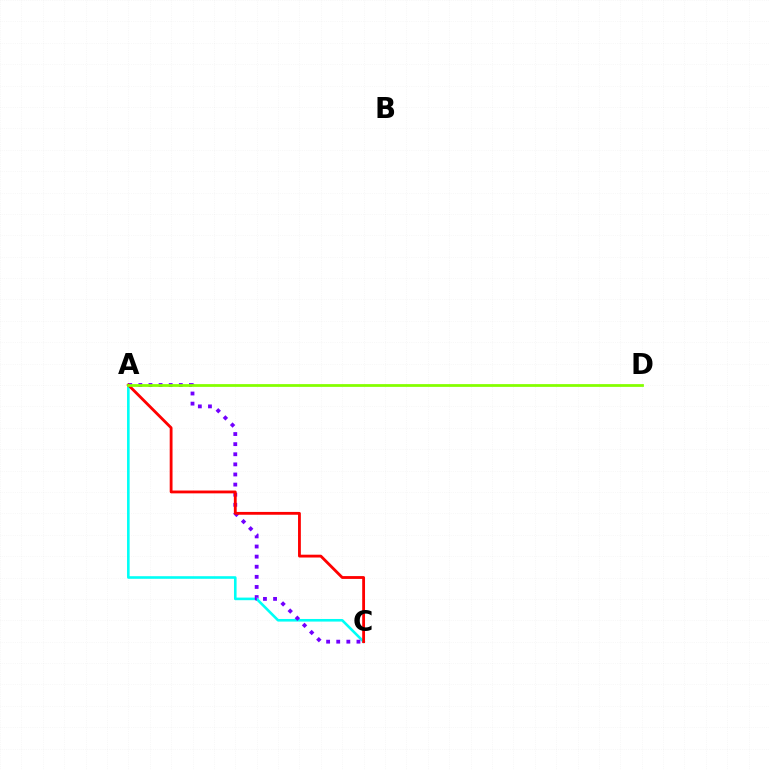{('A', 'C'): [{'color': '#00fff6', 'line_style': 'solid', 'thickness': 1.88}, {'color': '#7200ff', 'line_style': 'dotted', 'thickness': 2.75}, {'color': '#ff0000', 'line_style': 'solid', 'thickness': 2.03}], ('A', 'D'): [{'color': '#84ff00', 'line_style': 'solid', 'thickness': 1.99}]}